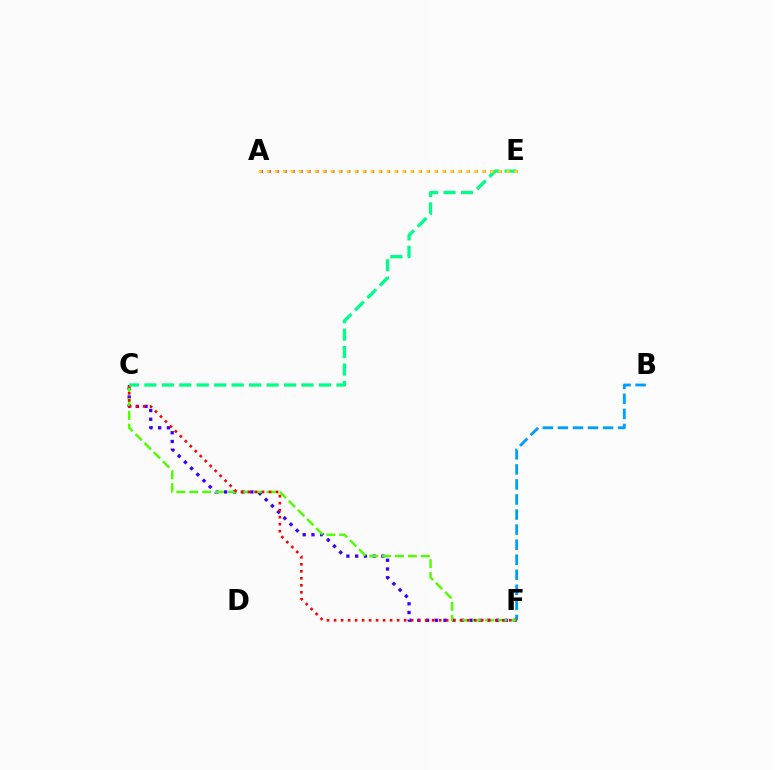{('B', 'F'): [{'color': '#009eff', 'line_style': 'dashed', 'thickness': 2.05}], ('C', 'F'): [{'color': '#3700ff', 'line_style': 'dotted', 'thickness': 2.38}, {'color': '#4fff00', 'line_style': 'dashed', 'thickness': 1.75}, {'color': '#ff0000', 'line_style': 'dotted', 'thickness': 1.9}], ('A', 'E'): [{'color': '#ff00ed', 'line_style': 'dotted', 'thickness': 2.16}, {'color': '#ffd500', 'line_style': 'dotted', 'thickness': 2.17}], ('C', 'E'): [{'color': '#00ff86', 'line_style': 'dashed', 'thickness': 2.37}]}